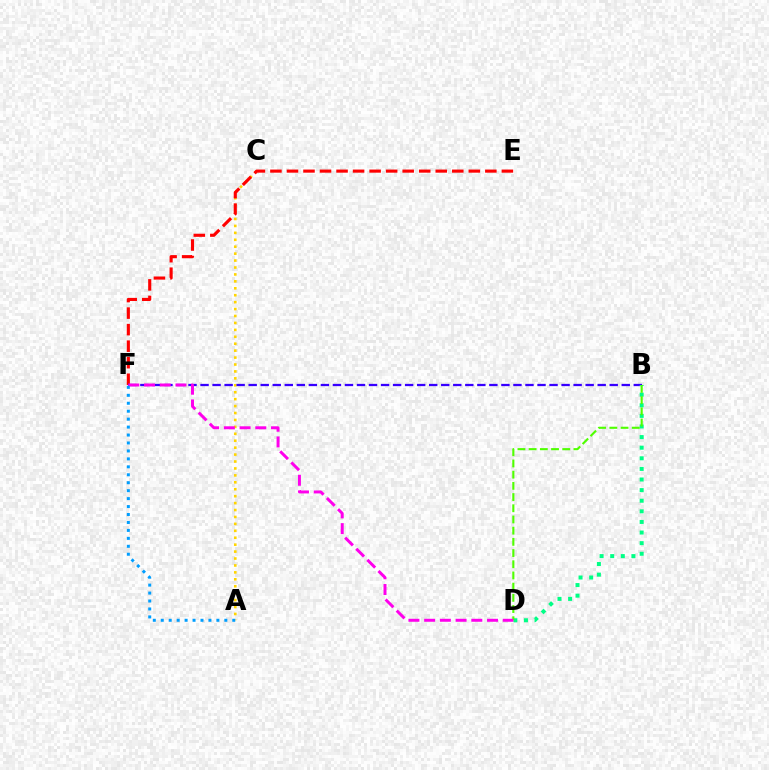{('A', 'C'): [{'color': '#ffd500', 'line_style': 'dotted', 'thickness': 1.88}], ('E', 'F'): [{'color': '#ff0000', 'line_style': 'dashed', 'thickness': 2.25}], ('B', 'F'): [{'color': '#3700ff', 'line_style': 'dashed', 'thickness': 1.63}], ('B', 'D'): [{'color': '#00ff86', 'line_style': 'dotted', 'thickness': 2.88}, {'color': '#4fff00', 'line_style': 'dashed', 'thickness': 1.52}], ('D', 'F'): [{'color': '#ff00ed', 'line_style': 'dashed', 'thickness': 2.14}], ('A', 'F'): [{'color': '#009eff', 'line_style': 'dotted', 'thickness': 2.16}]}